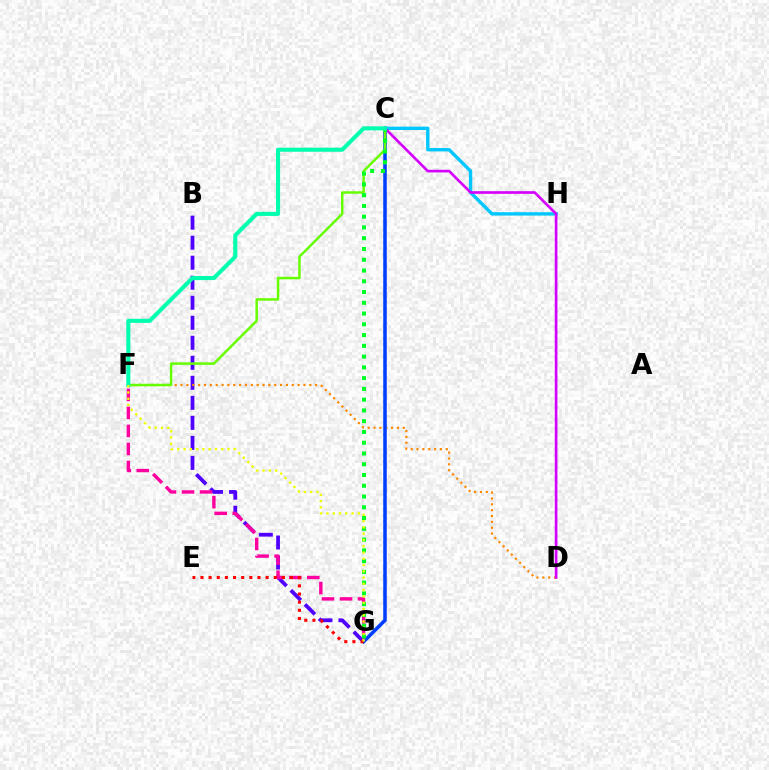{('C', 'H'): [{'color': '#00c7ff', 'line_style': 'solid', 'thickness': 2.42}], ('B', 'G'): [{'color': '#4f00ff', 'line_style': 'dashed', 'thickness': 2.72}], ('D', 'F'): [{'color': '#ff8800', 'line_style': 'dotted', 'thickness': 1.59}], ('F', 'G'): [{'color': '#ff00a0', 'line_style': 'dashed', 'thickness': 2.45}, {'color': '#eeff00', 'line_style': 'dotted', 'thickness': 1.71}], ('C', 'G'): [{'color': '#003fff', 'line_style': 'solid', 'thickness': 2.54}, {'color': '#00ff27', 'line_style': 'dotted', 'thickness': 2.92}], ('C', 'D'): [{'color': '#d600ff', 'line_style': 'solid', 'thickness': 1.91}], ('C', 'F'): [{'color': '#66ff00', 'line_style': 'solid', 'thickness': 1.79}, {'color': '#00ffaf', 'line_style': 'solid', 'thickness': 2.93}], ('E', 'G'): [{'color': '#ff0000', 'line_style': 'dotted', 'thickness': 2.21}]}